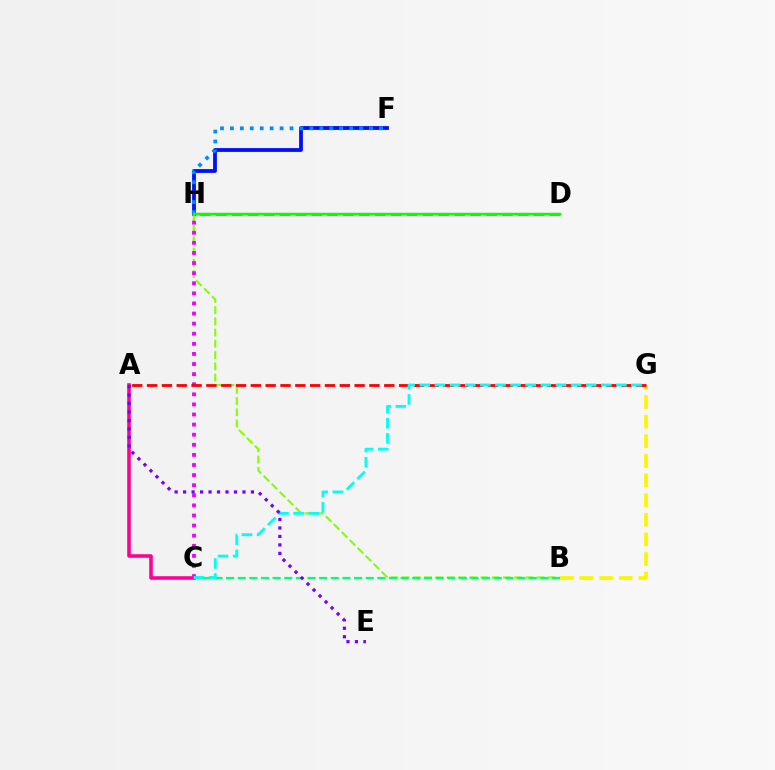{('D', 'H'): [{'color': '#ff7c00', 'line_style': 'dashed', 'thickness': 2.16}, {'color': '#08ff00', 'line_style': 'solid', 'thickness': 1.78}], ('A', 'C'): [{'color': '#ff0094', 'line_style': 'solid', 'thickness': 2.57}], ('F', 'H'): [{'color': '#0010ff', 'line_style': 'solid', 'thickness': 2.73}, {'color': '#008cff', 'line_style': 'dotted', 'thickness': 2.7}], ('B', 'H'): [{'color': '#84ff00', 'line_style': 'dashed', 'thickness': 1.53}], ('B', 'G'): [{'color': '#fcf500', 'line_style': 'dashed', 'thickness': 2.67}], ('C', 'H'): [{'color': '#ee00ff', 'line_style': 'dotted', 'thickness': 2.74}], ('A', 'G'): [{'color': '#ff0000', 'line_style': 'dashed', 'thickness': 2.01}], ('B', 'C'): [{'color': '#00ff74', 'line_style': 'dashed', 'thickness': 1.58}], ('C', 'G'): [{'color': '#00fff6', 'line_style': 'dashed', 'thickness': 2.05}], ('A', 'E'): [{'color': '#7200ff', 'line_style': 'dotted', 'thickness': 2.3}]}